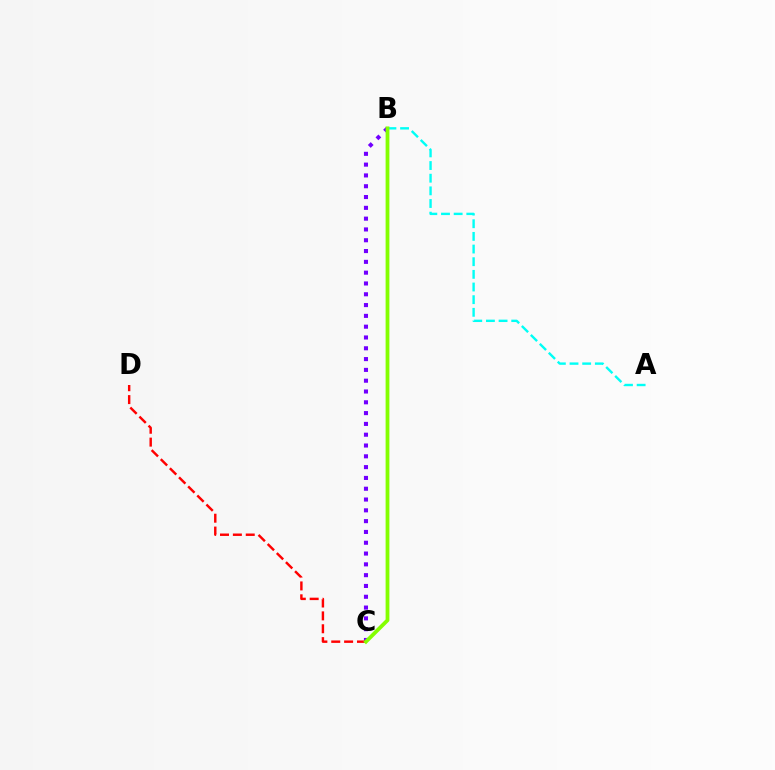{('B', 'C'): [{'color': '#7200ff', 'line_style': 'dotted', 'thickness': 2.94}, {'color': '#84ff00', 'line_style': 'solid', 'thickness': 2.73}], ('A', 'B'): [{'color': '#00fff6', 'line_style': 'dashed', 'thickness': 1.72}], ('C', 'D'): [{'color': '#ff0000', 'line_style': 'dashed', 'thickness': 1.75}]}